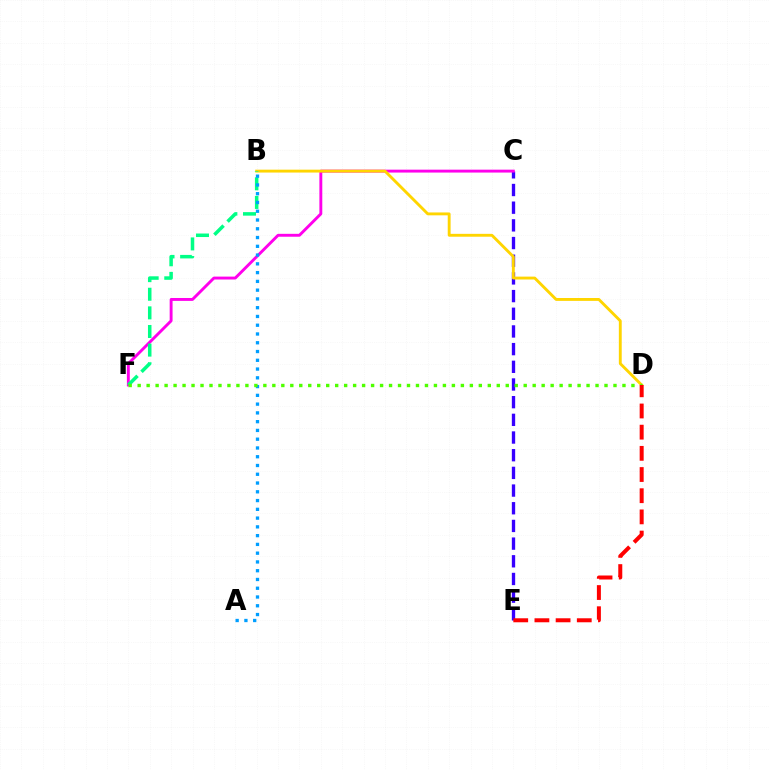{('C', 'E'): [{'color': '#3700ff', 'line_style': 'dashed', 'thickness': 2.4}], ('C', 'F'): [{'color': '#ff00ed', 'line_style': 'solid', 'thickness': 2.09}], ('B', 'D'): [{'color': '#ffd500', 'line_style': 'solid', 'thickness': 2.07}], ('B', 'F'): [{'color': '#00ff86', 'line_style': 'dashed', 'thickness': 2.53}], ('A', 'B'): [{'color': '#009eff', 'line_style': 'dotted', 'thickness': 2.38}], ('D', 'F'): [{'color': '#4fff00', 'line_style': 'dotted', 'thickness': 2.44}], ('D', 'E'): [{'color': '#ff0000', 'line_style': 'dashed', 'thickness': 2.88}]}